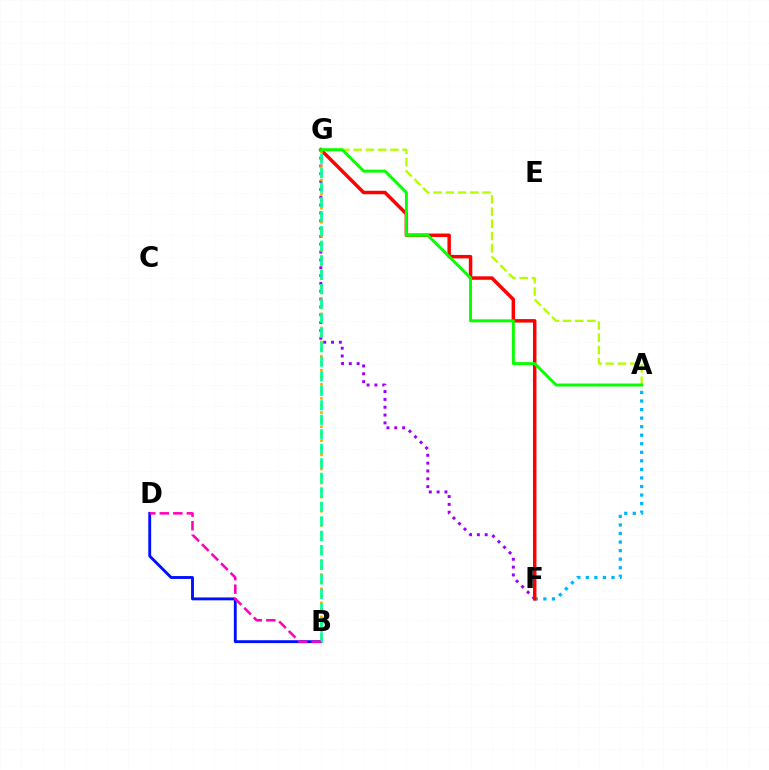{('A', 'F'): [{'color': '#00b5ff', 'line_style': 'dotted', 'thickness': 2.32}], ('F', 'G'): [{'color': '#9b00ff', 'line_style': 'dotted', 'thickness': 2.13}, {'color': '#ff0000', 'line_style': 'solid', 'thickness': 2.5}], ('A', 'G'): [{'color': '#b3ff00', 'line_style': 'dashed', 'thickness': 1.66}, {'color': '#08ff00', 'line_style': 'solid', 'thickness': 2.13}], ('B', 'D'): [{'color': '#0010ff', 'line_style': 'solid', 'thickness': 2.06}, {'color': '#ff00bd', 'line_style': 'dashed', 'thickness': 1.84}], ('B', 'G'): [{'color': '#ffa500', 'line_style': 'dotted', 'thickness': 1.91}, {'color': '#00ff9d', 'line_style': 'dashed', 'thickness': 1.97}]}